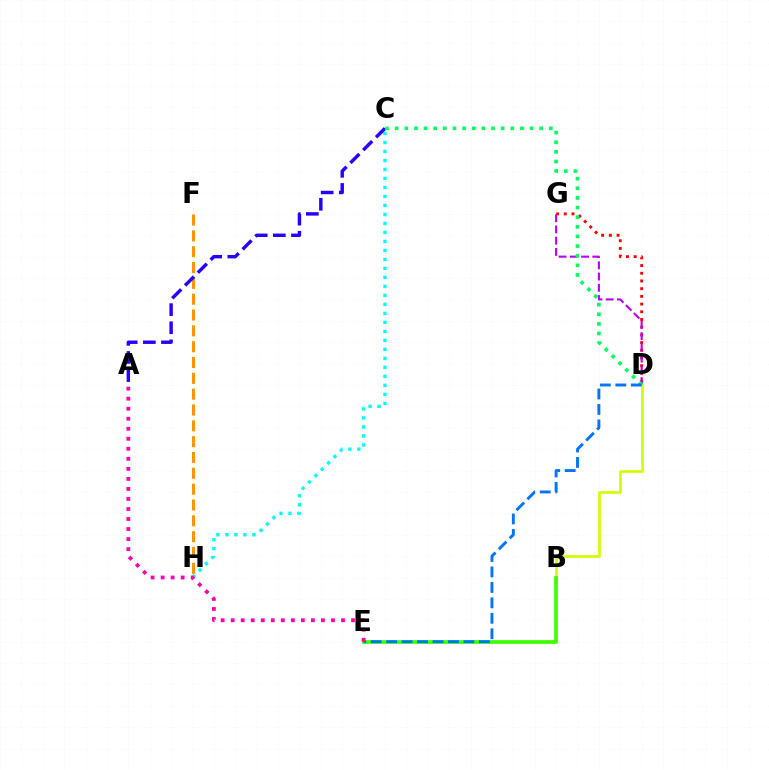{('F', 'H'): [{'color': '#ff9400', 'line_style': 'dashed', 'thickness': 2.15}], ('D', 'G'): [{'color': '#ff0000', 'line_style': 'dotted', 'thickness': 2.09}, {'color': '#b900ff', 'line_style': 'dashed', 'thickness': 1.53}], ('C', 'H'): [{'color': '#00fff6', 'line_style': 'dotted', 'thickness': 2.44}], ('B', 'D'): [{'color': '#d1ff00', 'line_style': 'solid', 'thickness': 1.94}], ('B', 'E'): [{'color': '#3dff00', 'line_style': 'solid', 'thickness': 2.66}], ('A', 'C'): [{'color': '#2500ff', 'line_style': 'dashed', 'thickness': 2.46}], ('C', 'D'): [{'color': '#00ff5c', 'line_style': 'dotted', 'thickness': 2.62}], ('D', 'E'): [{'color': '#0074ff', 'line_style': 'dashed', 'thickness': 2.1}], ('A', 'E'): [{'color': '#ff00ac', 'line_style': 'dotted', 'thickness': 2.73}]}